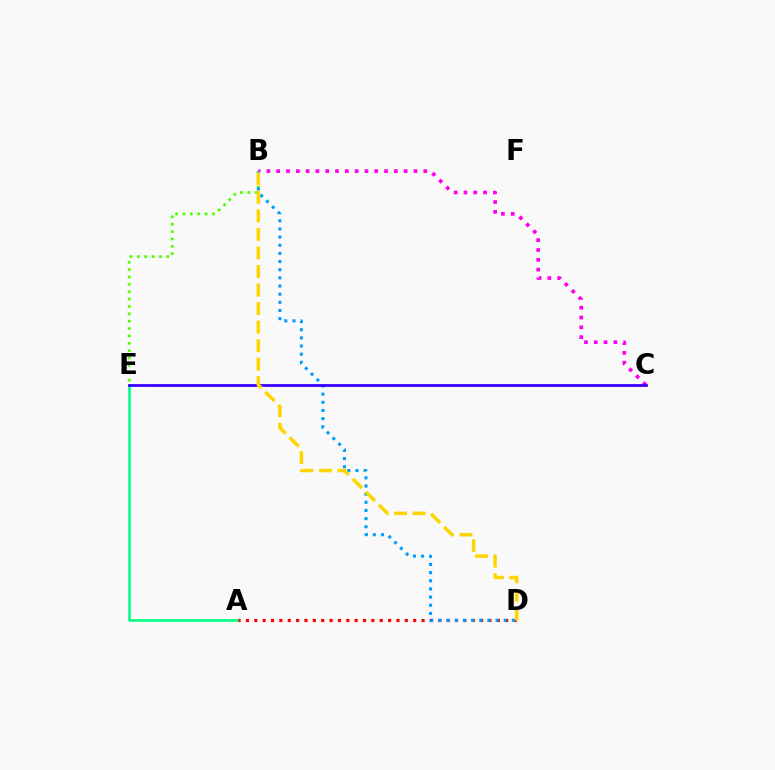{('A', 'D'): [{'color': '#ff0000', 'line_style': 'dotted', 'thickness': 2.27}], ('B', 'E'): [{'color': '#4fff00', 'line_style': 'dotted', 'thickness': 2.0}], ('B', 'C'): [{'color': '#ff00ed', 'line_style': 'dotted', 'thickness': 2.66}], ('A', 'E'): [{'color': '#00ff86', 'line_style': 'solid', 'thickness': 1.89}], ('B', 'D'): [{'color': '#009eff', 'line_style': 'dotted', 'thickness': 2.22}, {'color': '#ffd500', 'line_style': 'dashed', 'thickness': 2.52}], ('C', 'E'): [{'color': '#3700ff', 'line_style': 'solid', 'thickness': 2.0}]}